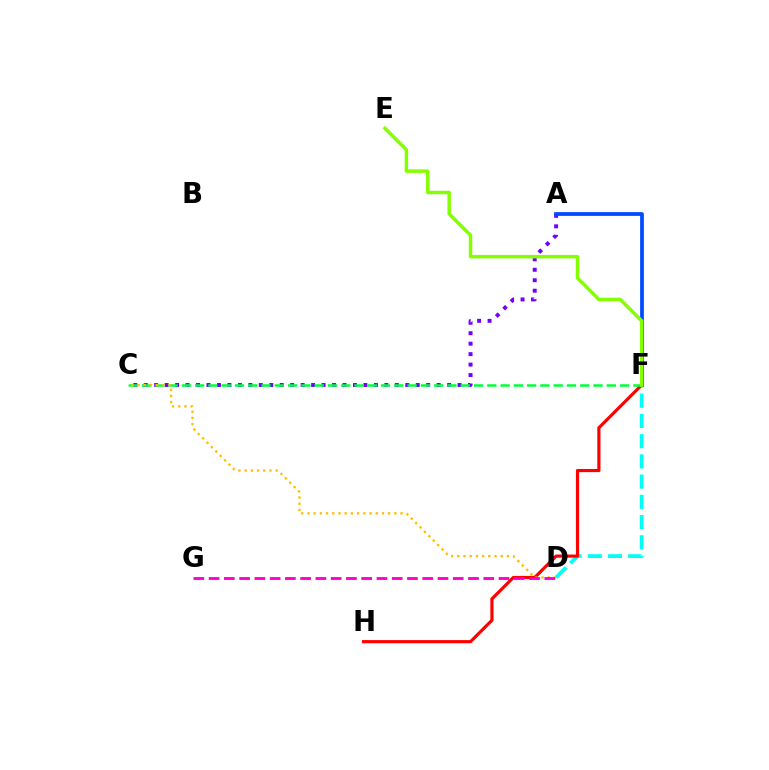{('D', 'F'): [{'color': '#00fff6', 'line_style': 'dashed', 'thickness': 2.75}], ('A', 'C'): [{'color': '#7200ff', 'line_style': 'dotted', 'thickness': 2.84}], ('A', 'F'): [{'color': '#004bff', 'line_style': 'solid', 'thickness': 2.7}], ('F', 'H'): [{'color': '#ff0000', 'line_style': 'solid', 'thickness': 2.28}], ('C', 'F'): [{'color': '#00ff39', 'line_style': 'dashed', 'thickness': 1.8}], ('C', 'D'): [{'color': '#ffbd00', 'line_style': 'dotted', 'thickness': 1.69}], ('D', 'G'): [{'color': '#ff00cf', 'line_style': 'dashed', 'thickness': 2.07}], ('E', 'F'): [{'color': '#84ff00', 'line_style': 'solid', 'thickness': 2.5}]}